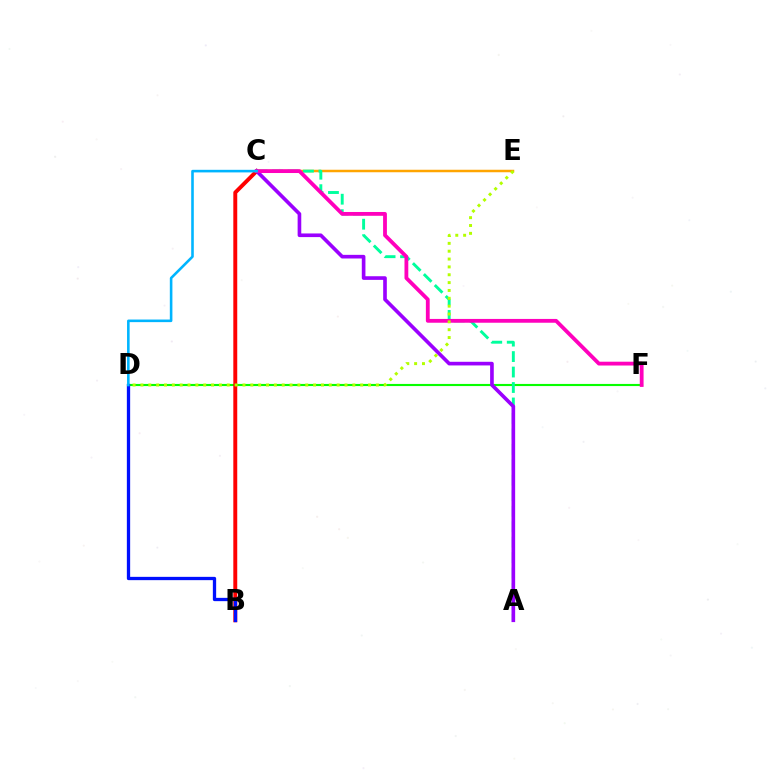{('D', 'F'): [{'color': '#08ff00', 'line_style': 'solid', 'thickness': 1.54}], ('C', 'E'): [{'color': '#ffa500', 'line_style': 'solid', 'thickness': 1.79}], ('B', 'C'): [{'color': '#ff0000', 'line_style': 'solid', 'thickness': 2.83}], ('A', 'C'): [{'color': '#00ff9d', 'line_style': 'dashed', 'thickness': 2.1}, {'color': '#9b00ff', 'line_style': 'solid', 'thickness': 2.62}], ('B', 'D'): [{'color': '#0010ff', 'line_style': 'solid', 'thickness': 2.37}], ('C', 'F'): [{'color': '#ff00bd', 'line_style': 'solid', 'thickness': 2.74}], ('D', 'E'): [{'color': '#b3ff00', 'line_style': 'dotted', 'thickness': 2.13}], ('C', 'D'): [{'color': '#00b5ff', 'line_style': 'solid', 'thickness': 1.87}]}